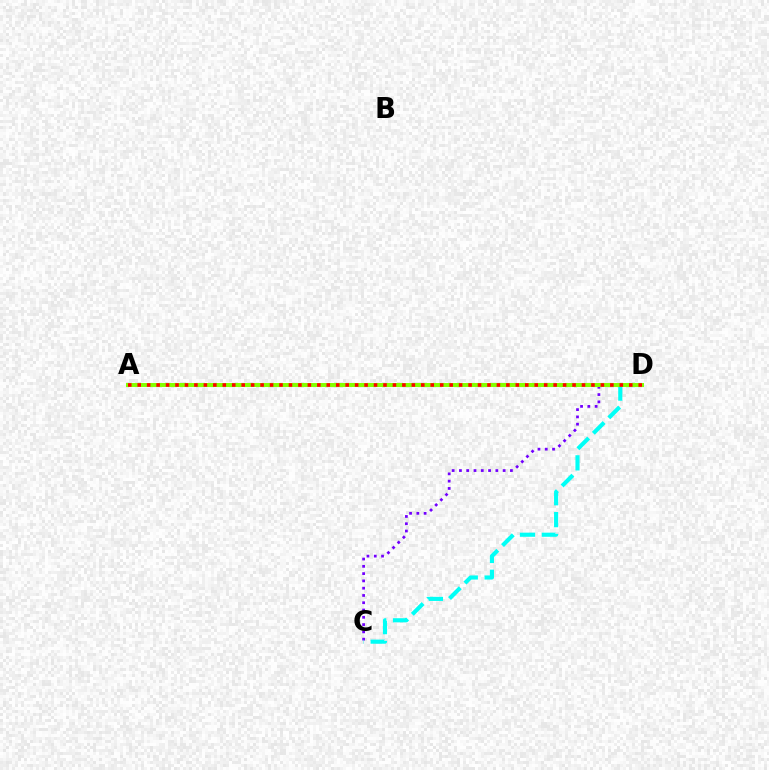{('C', 'D'): [{'color': '#7200ff', 'line_style': 'dotted', 'thickness': 1.98}, {'color': '#00fff6', 'line_style': 'dashed', 'thickness': 2.97}], ('A', 'D'): [{'color': '#84ff00', 'line_style': 'solid', 'thickness': 2.9}, {'color': '#ff0000', 'line_style': 'dotted', 'thickness': 2.57}]}